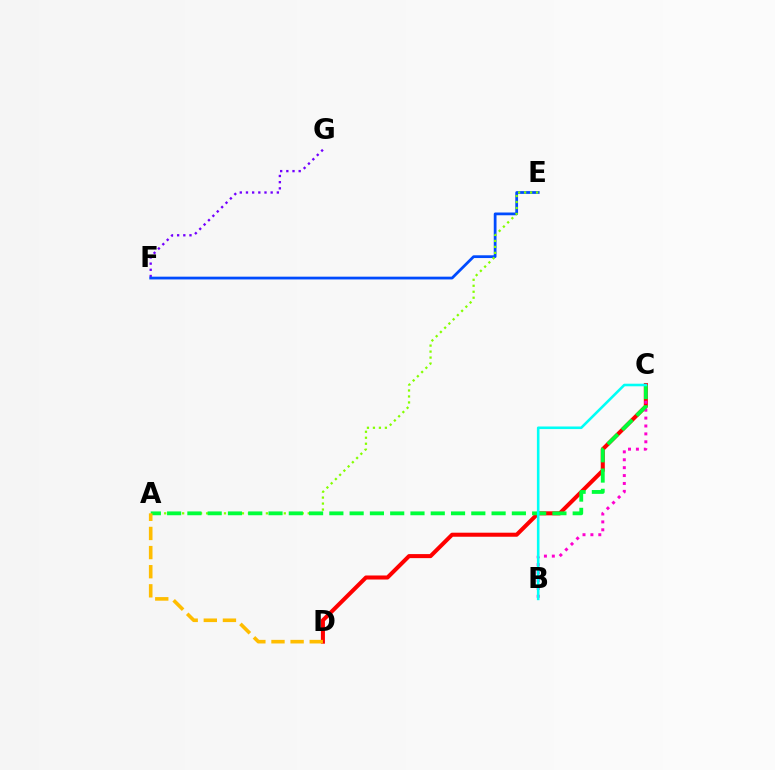{('F', 'G'): [{'color': '#7200ff', 'line_style': 'dotted', 'thickness': 1.68}], ('E', 'F'): [{'color': '#004bff', 'line_style': 'solid', 'thickness': 1.99}], ('C', 'D'): [{'color': '#ff0000', 'line_style': 'solid', 'thickness': 2.91}], ('A', 'E'): [{'color': '#84ff00', 'line_style': 'dotted', 'thickness': 1.63}], ('B', 'C'): [{'color': '#ff00cf', 'line_style': 'dotted', 'thickness': 2.15}, {'color': '#00fff6', 'line_style': 'solid', 'thickness': 1.86}], ('A', 'C'): [{'color': '#00ff39', 'line_style': 'dashed', 'thickness': 2.75}], ('A', 'D'): [{'color': '#ffbd00', 'line_style': 'dashed', 'thickness': 2.6}]}